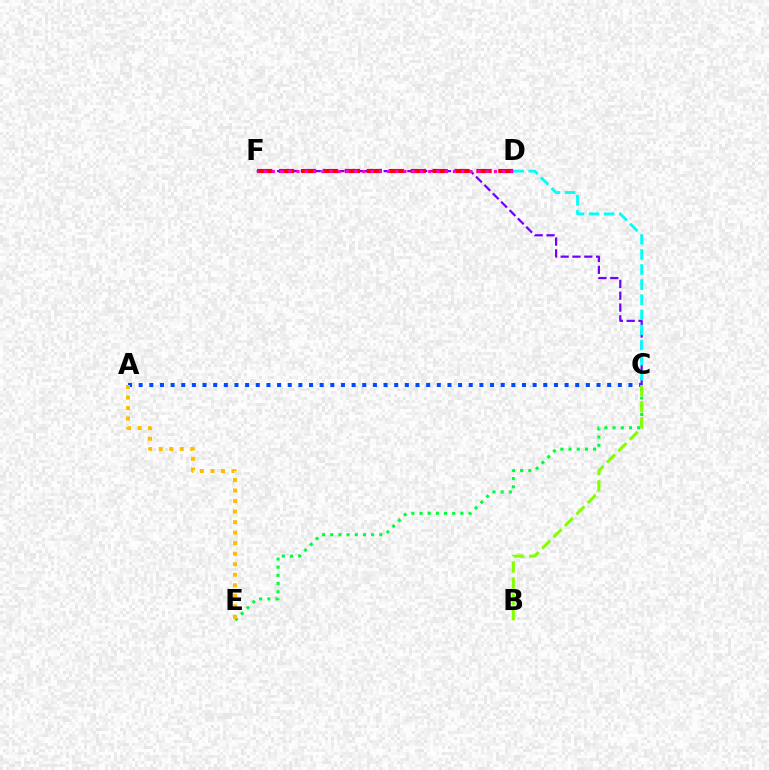{('A', 'C'): [{'color': '#004bff', 'line_style': 'dotted', 'thickness': 2.89}], ('C', 'F'): [{'color': '#7200ff', 'line_style': 'dashed', 'thickness': 1.61}], ('C', 'E'): [{'color': '#00ff39', 'line_style': 'dotted', 'thickness': 2.22}], ('A', 'E'): [{'color': '#ffbd00', 'line_style': 'dotted', 'thickness': 2.86}], ('C', 'D'): [{'color': '#00fff6', 'line_style': 'dashed', 'thickness': 2.05}], ('D', 'F'): [{'color': '#ff0000', 'line_style': 'dashed', 'thickness': 2.98}, {'color': '#ff00cf', 'line_style': 'dotted', 'thickness': 2.24}], ('B', 'C'): [{'color': '#84ff00', 'line_style': 'dashed', 'thickness': 2.19}]}